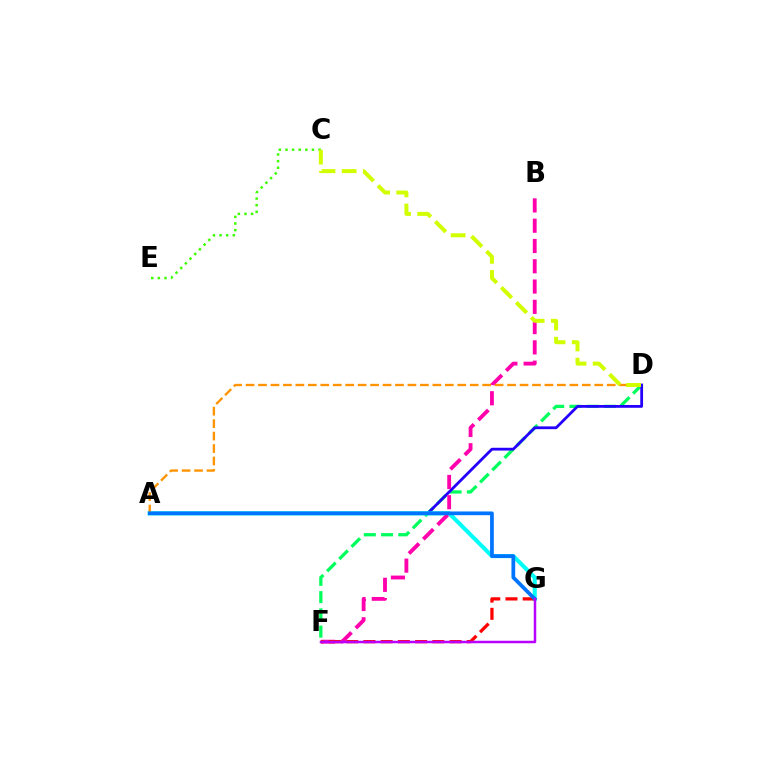{('D', 'F'): [{'color': '#00ff5c', 'line_style': 'dashed', 'thickness': 2.34}], ('A', 'D'): [{'color': '#2500ff', 'line_style': 'solid', 'thickness': 2.01}, {'color': '#ff9400', 'line_style': 'dashed', 'thickness': 1.69}], ('A', 'G'): [{'color': '#00fff6', 'line_style': 'solid', 'thickness': 2.93}, {'color': '#0074ff', 'line_style': 'solid', 'thickness': 2.68}], ('B', 'F'): [{'color': '#ff00ac', 'line_style': 'dashed', 'thickness': 2.76}], ('C', 'E'): [{'color': '#3dff00', 'line_style': 'dotted', 'thickness': 1.8}], ('F', 'G'): [{'color': '#ff0000', 'line_style': 'dashed', 'thickness': 2.34}, {'color': '#b900ff', 'line_style': 'solid', 'thickness': 1.8}], ('C', 'D'): [{'color': '#d1ff00', 'line_style': 'dashed', 'thickness': 2.87}]}